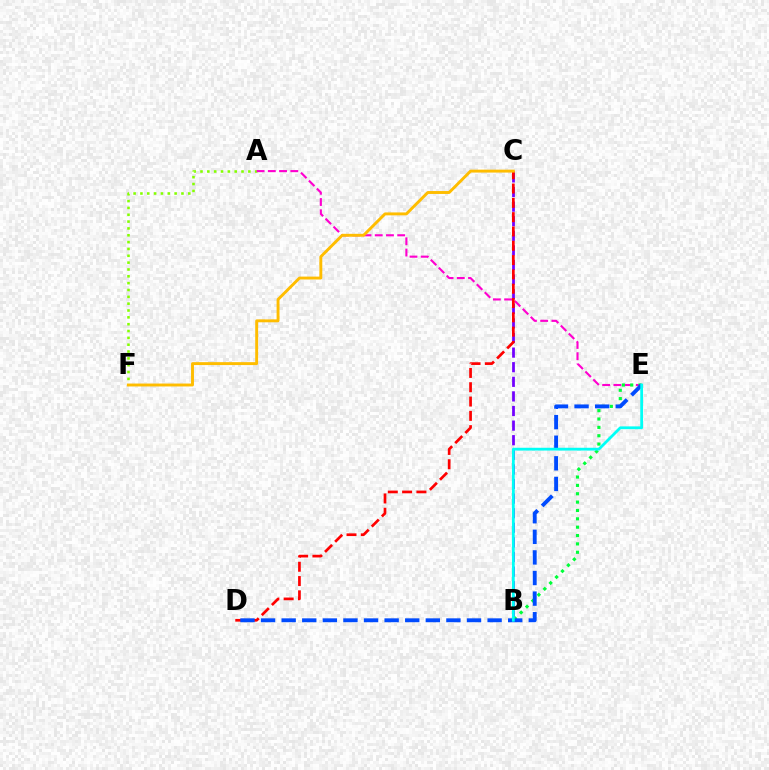{('A', 'F'): [{'color': '#84ff00', 'line_style': 'dotted', 'thickness': 1.86}], ('A', 'E'): [{'color': '#ff00cf', 'line_style': 'dashed', 'thickness': 1.53}], ('B', 'C'): [{'color': '#7200ff', 'line_style': 'dashed', 'thickness': 1.98}], ('C', 'D'): [{'color': '#ff0000', 'line_style': 'dashed', 'thickness': 1.94}], ('C', 'F'): [{'color': '#ffbd00', 'line_style': 'solid', 'thickness': 2.1}], ('B', 'E'): [{'color': '#00ff39', 'line_style': 'dotted', 'thickness': 2.27}, {'color': '#00fff6', 'line_style': 'solid', 'thickness': 2.01}], ('D', 'E'): [{'color': '#004bff', 'line_style': 'dashed', 'thickness': 2.8}]}